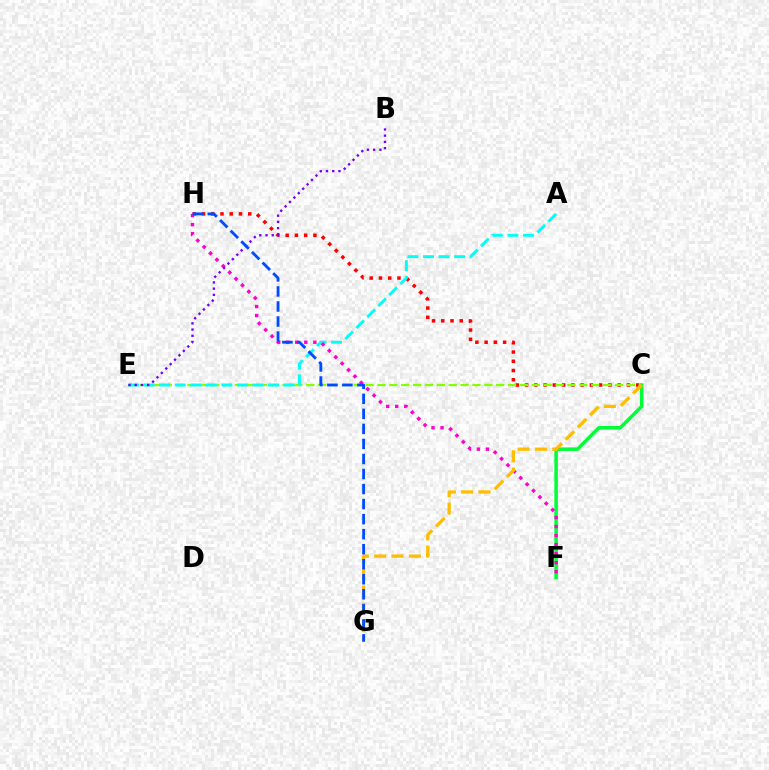{('C', 'H'): [{'color': '#ff0000', 'line_style': 'dotted', 'thickness': 2.51}], ('C', 'E'): [{'color': '#84ff00', 'line_style': 'dashed', 'thickness': 1.61}], ('A', 'E'): [{'color': '#00fff6', 'line_style': 'dashed', 'thickness': 2.11}], ('C', 'F'): [{'color': '#00ff39', 'line_style': 'solid', 'thickness': 2.54}], ('F', 'H'): [{'color': '#ff00cf', 'line_style': 'dotted', 'thickness': 2.46}], ('C', 'G'): [{'color': '#ffbd00', 'line_style': 'dashed', 'thickness': 2.35}], ('B', 'E'): [{'color': '#7200ff', 'line_style': 'dotted', 'thickness': 1.69}], ('G', 'H'): [{'color': '#004bff', 'line_style': 'dashed', 'thickness': 2.04}]}